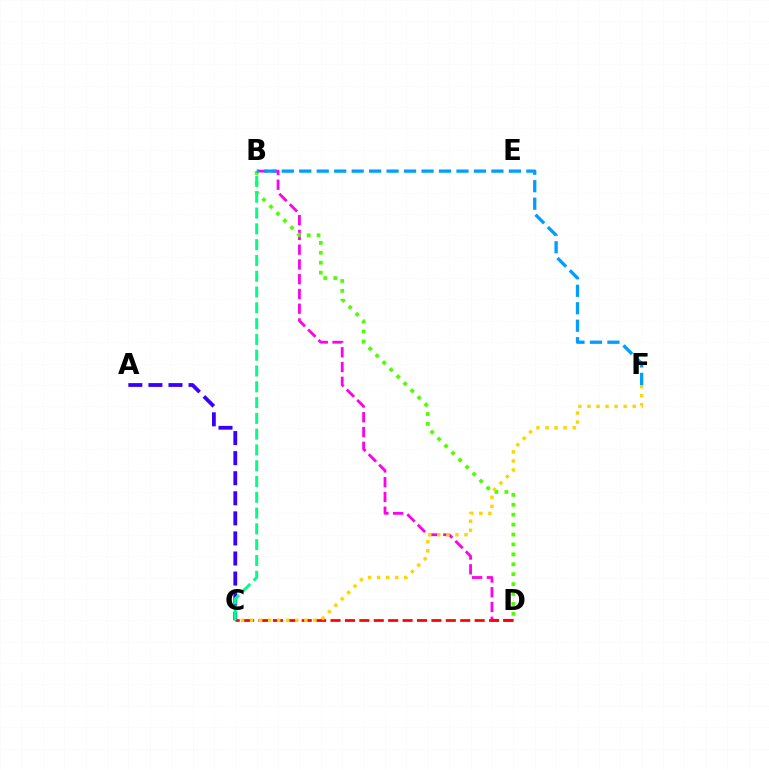{('B', 'D'): [{'color': '#ff00ed', 'line_style': 'dashed', 'thickness': 2.01}, {'color': '#4fff00', 'line_style': 'dotted', 'thickness': 2.69}], ('B', 'F'): [{'color': '#009eff', 'line_style': 'dashed', 'thickness': 2.37}], ('A', 'C'): [{'color': '#3700ff', 'line_style': 'dashed', 'thickness': 2.73}], ('C', 'D'): [{'color': '#ff0000', 'line_style': 'dashed', 'thickness': 1.96}], ('B', 'C'): [{'color': '#00ff86', 'line_style': 'dashed', 'thickness': 2.15}], ('C', 'F'): [{'color': '#ffd500', 'line_style': 'dotted', 'thickness': 2.46}]}